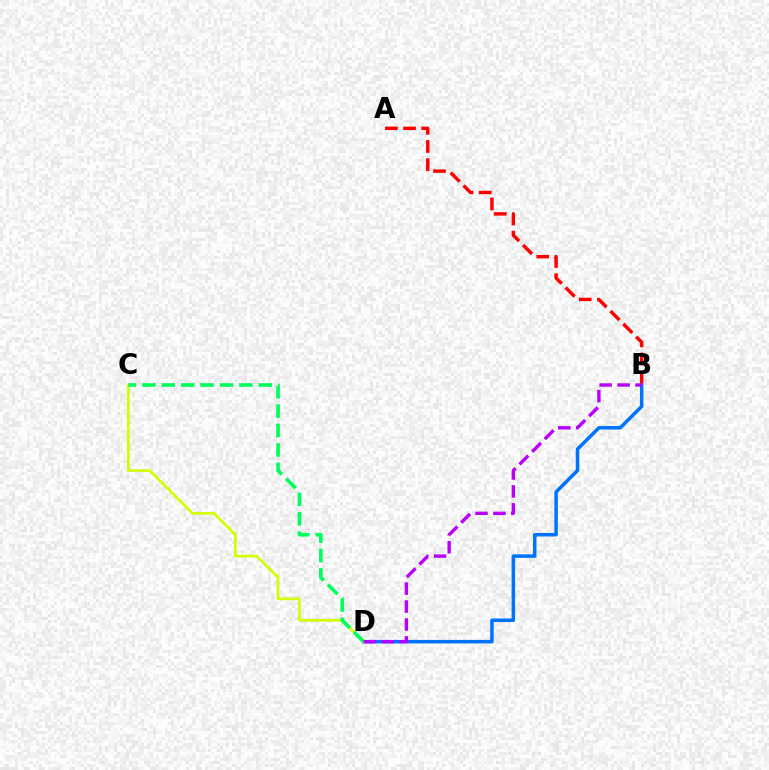{('B', 'D'): [{'color': '#0074ff', 'line_style': 'solid', 'thickness': 2.53}, {'color': '#b900ff', 'line_style': 'dashed', 'thickness': 2.43}], ('C', 'D'): [{'color': '#d1ff00', 'line_style': 'solid', 'thickness': 1.91}, {'color': '#00ff5c', 'line_style': 'dashed', 'thickness': 2.64}], ('A', 'B'): [{'color': '#ff0000', 'line_style': 'dashed', 'thickness': 2.47}]}